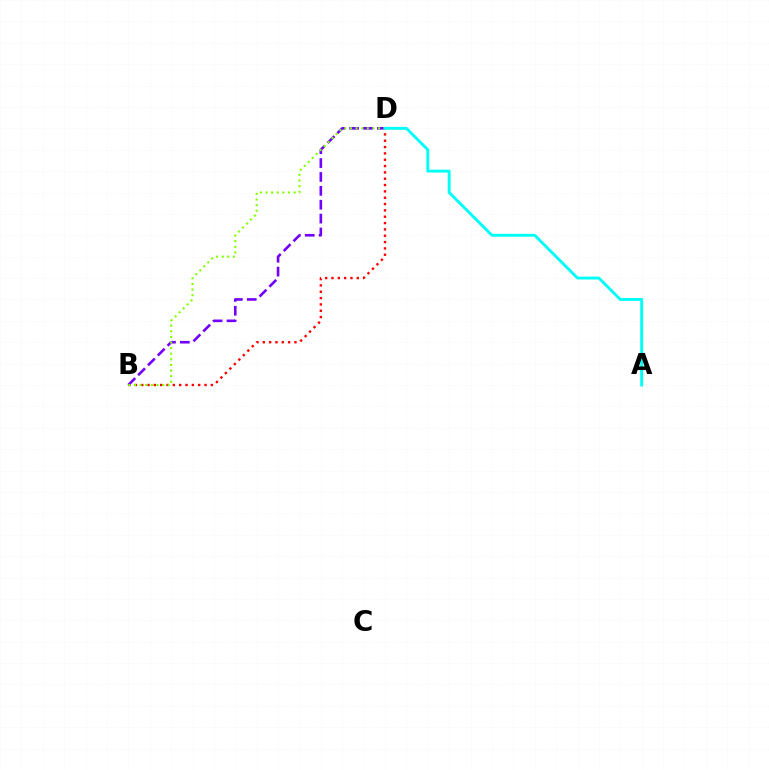{('B', 'D'): [{'color': '#ff0000', 'line_style': 'dotted', 'thickness': 1.72}, {'color': '#7200ff', 'line_style': 'dashed', 'thickness': 1.89}, {'color': '#84ff00', 'line_style': 'dotted', 'thickness': 1.53}], ('A', 'D'): [{'color': '#00fff6', 'line_style': 'solid', 'thickness': 2.09}]}